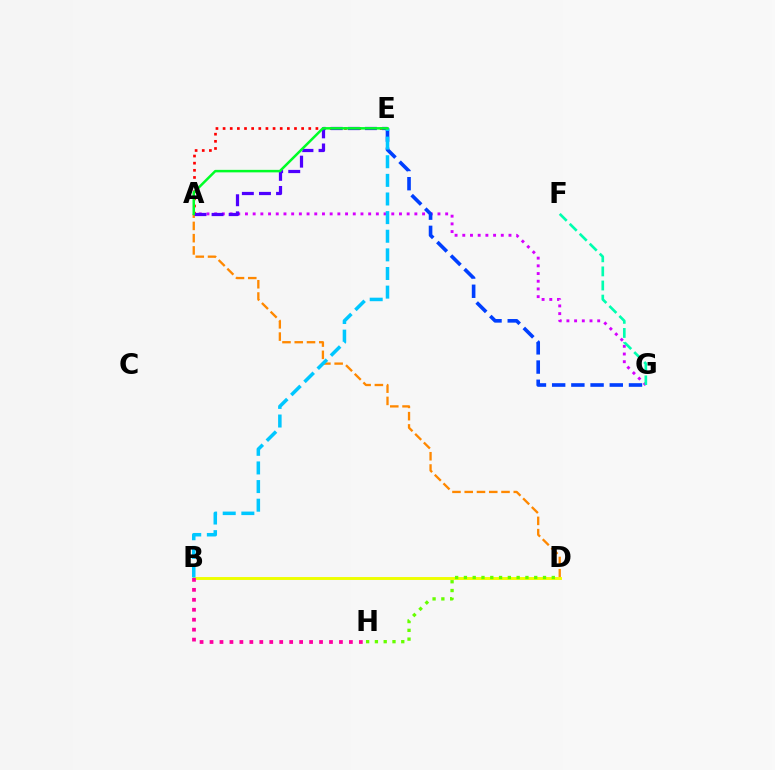{('A', 'G'): [{'color': '#d600ff', 'line_style': 'dotted', 'thickness': 2.09}], ('A', 'D'): [{'color': '#ff8800', 'line_style': 'dashed', 'thickness': 1.67}], ('B', 'D'): [{'color': '#eeff00', 'line_style': 'solid', 'thickness': 2.11}], ('D', 'H'): [{'color': '#66ff00', 'line_style': 'dotted', 'thickness': 2.39}], ('A', 'E'): [{'color': '#ff0000', 'line_style': 'dotted', 'thickness': 1.94}, {'color': '#4f00ff', 'line_style': 'dashed', 'thickness': 2.32}, {'color': '#00ff27', 'line_style': 'solid', 'thickness': 1.81}], ('E', 'G'): [{'color': '#003fff', 'line_style': 'dashed', 'thickness': 2.61}], ('F', 'G'): [{'color': '#00ffaf', 'line_style': 'dashed', 'thickness': 1.92}], ('B', 'E'): [{'color': '#00c7ff', 'line_style': 'dashed', 'thickness': 2.53}], ('B', 'H'): [{'color': '#ff00a0', 'line_style': 'dotted', 'thickness': 2.7}]}